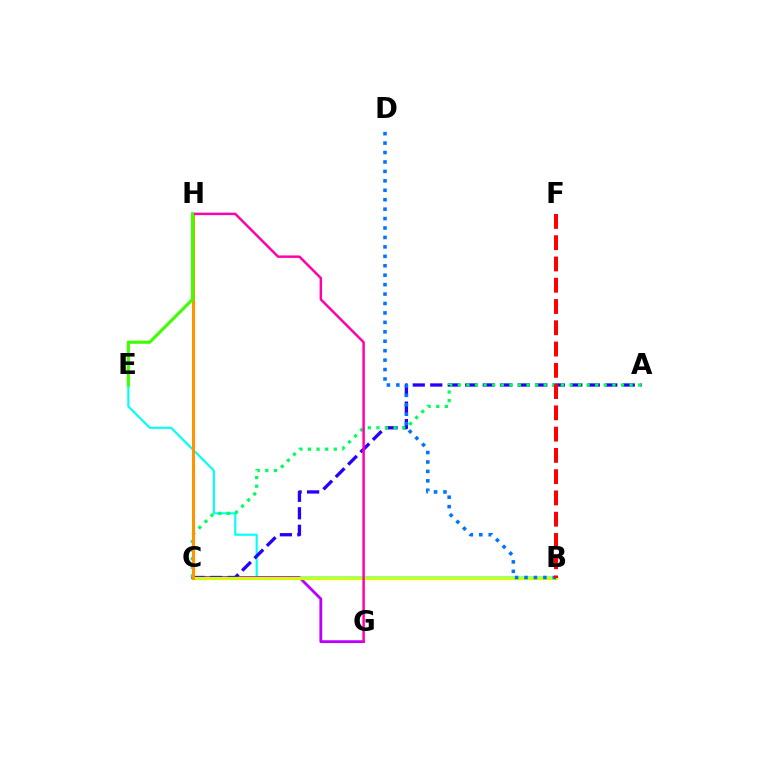{('B', 'E'): [{'color': '#00fff6', 'line_style': 'solid', 'thickness': 1.53}], ('C', 'G'): [{'color': '#b900ff', 'line_style': 'solid', 'thickness': 2.03}], ('A', 'C'): [{'color': '#2500ff', 'line_style': 'dashed', 'thickness': 2.38}, {'color': '#00ff5c', 'line_style': 'dotted', 'thickness': 2.33}], ('B', 'C'): [{'color': '#d1ff00', 'line_style': 'solid', 'thickness': 2.34}], ('B', 'D'): [{'color': '#0074ff', 'line_style': 'dotted', 'thickness': 2.56}], ('C', 'H'): [{'color': '#ff9400', 'line_style': 'solid', 'thickness': 2.2}], ('B', 'F'): [{'color': '#ff0000', 'line_style': 'dashed', 'thickness': 2.89}], ('G', 'H'): [{'color': '#ff00ac', 'line_style': 'solid', 'thickness': 1.77}], ('E', 'H'): [{'color': '#3dff00', 'line_style': 'solid', 'thickness': 2.24}]}